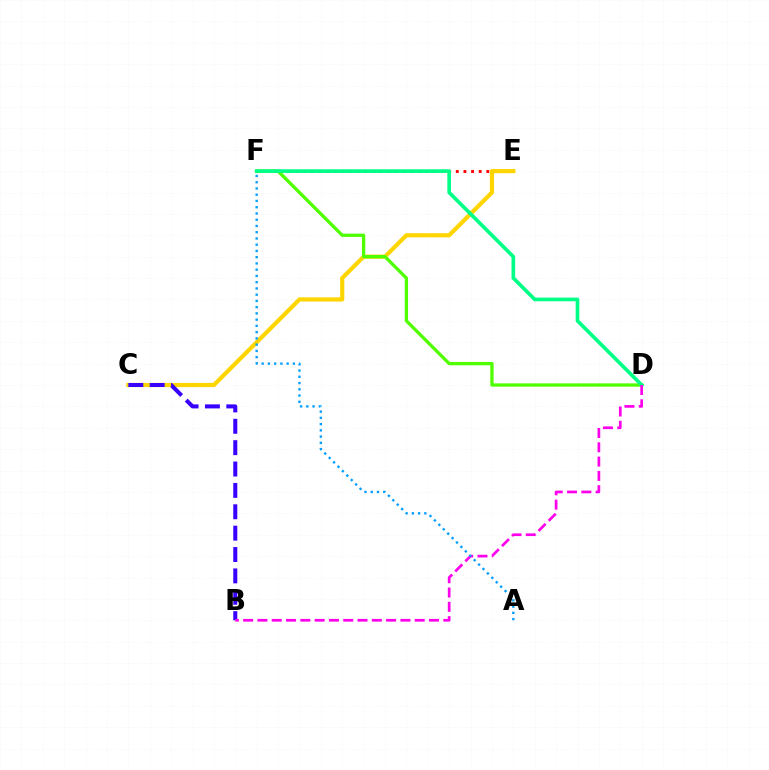{('E', 'F'): [{'color': '#ff0000', 'line_style': 'dotted', 'thickness': 2.07}], ('C', 'E'): [{'color': '#ffd500', 'line_style': 'solid', 'thickness': 3.0}], ('D', 'F'): [{'color': '#4fff00', 'line_style': 'solid', 'thickness': 2.38}, {'color': '#00ff86', 'line_style': 'solid', 'thickness': 2.63}], ('B', 'C'): [{'color': '#3700ff', 'line_style': 'dashed', 'thickness': 2.9}], ('B', 'D'): [{'color': '#ff00ed', 'line_style': 'dashed', 'thickness': 1.94}], ('A', 'F'): [{'color': '#009eff', 'line_style': 'dotted', 'thickness': 1.7}]}